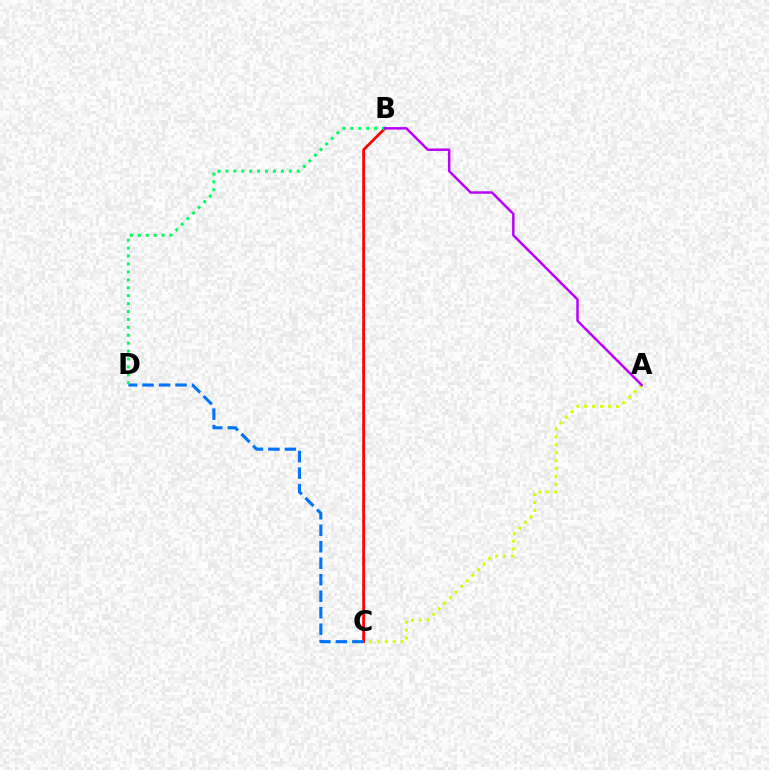{('A', 'C'): [{'color': '#d1ff00', 'line_style': 'dotted', 'thickness': 2.15}], ('B', 'C'): [{'color': '#ff0000', 'line_style': 'solid', 'thickness': 1.98}], ('C', 'D'): [{'color': '#0074ff', 'line_style': 'dashed', 'thickness': 2.24}], ('B', 'D'): [{'color': '#00ff5c', 'line_style': 'dotted', 'thickness': 2.15}], ('A', 'B'): [{'color': '#b900ff', 'line_style': 'solid', 'thickness': 1.77}]}